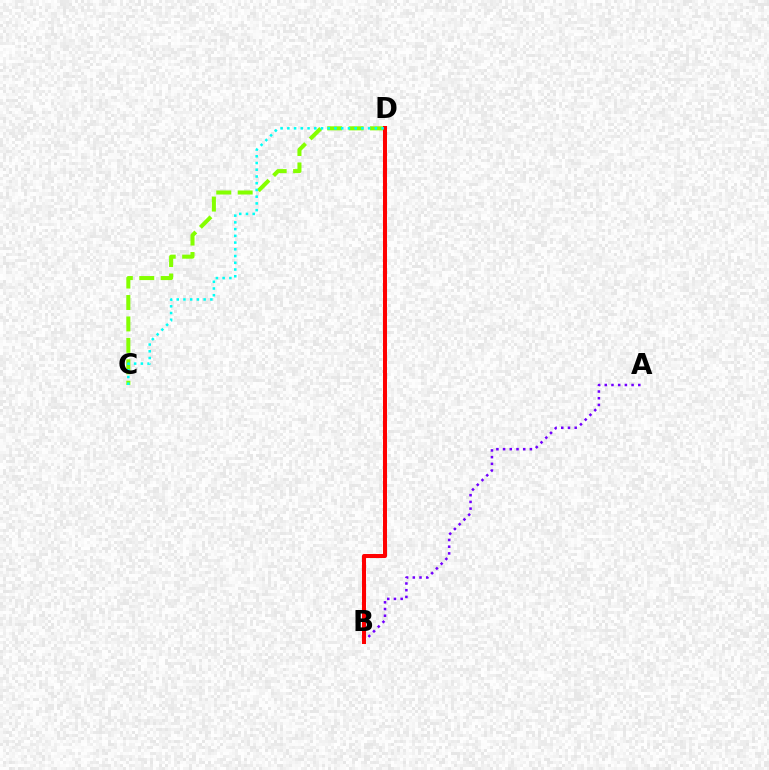{('C', 'D'): [{'color': '#84ff00', 'line_style': 'dashed', 'thickness': 2.91}, {'color': '#00fff6', 'line_style': 'dotted', 'thickness': 1.83}], ('A', 'B'): [{'color': '#7200ff', 'line_style': 'dotted', 'thickness': 1.82}], ('B', 'D'): [{'color': '#ff0000', 'line_style': 'solid', 'thickness': 2.9}]}